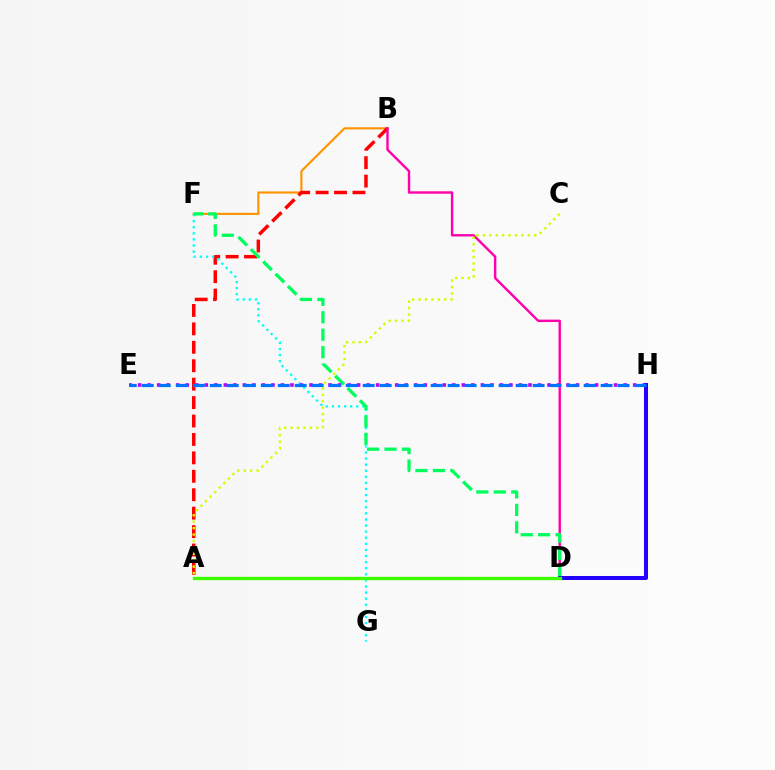{('B', 'F'): [{'color': '#ff9400', 'line_style': 'solid', 'thickness': 1.54}], ('A', 'B'): [{'color': '#ff0000', 'line_style': 'dashed', 'thickness': 2.5}], ('B', 'D'): [{'color': '#ff00ac', 'line_style': 'solid', 'thickness': 1.74}], ('F', 'G'): [{'color': '#00fff6', 'line_style': 'dotted', 'thickness': 1.65}], ('A', 'C'): [{'color': '#d1ff00', 'line_style': 'dotted', 'thickness': 1.74}], ('D', 'F'): [{'color': '#00ff5c', 'line_style': 'dashed', 'thickness': 2.37}], ('E', 'H'): [{'color': '#b900ff', 'line_style': 'dotted', 'thickness': 2.59}, {'color': '#0074ff', 'line_style': 'dashed', 'thickness': 2.31}], ('D', 'H'): [{'color': '#2500ff', 'line_style': 'solid', 'thickness': 2.89}], ('A', 'D'): [{'color': '#3dff00', 'line_style': 'solid', 'thickness': 2.41}]}